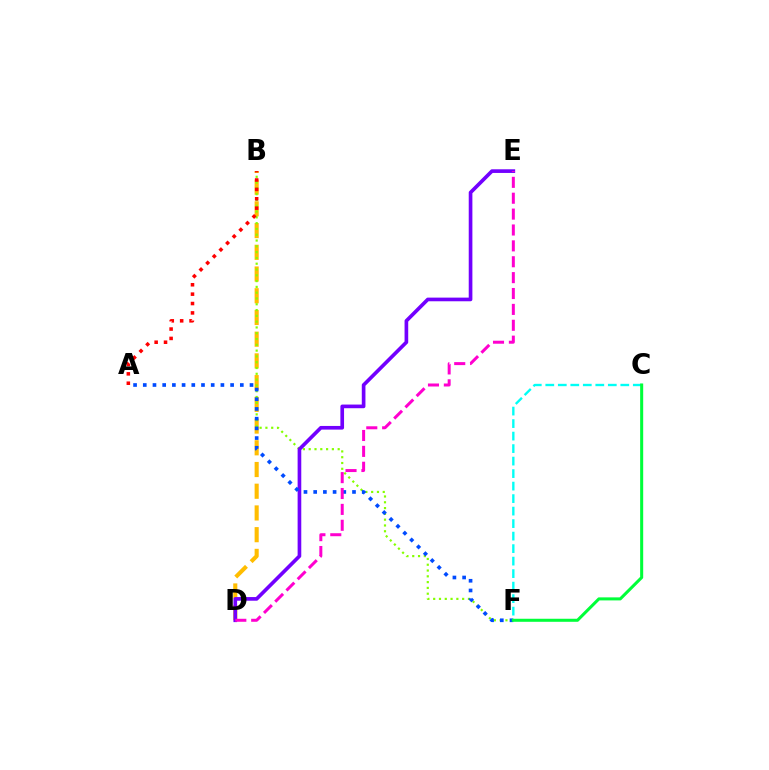{('B', 'D'): [{'color': '#ffbd00', 'line_style': 'dashed', 'thickness': 2.95}], ('B', 'F'): [{'color': '#84ff00', 'line_style': 'dotted', 'thickness': 1.57}], ('D', 'E'): [{'color': '#7200ff', 'line_style': 'solid', 'thickness': 2.63}, {'color': '#ff00cf', 'line_style': 'dashed', 'thickness': 2.16}], ('A', 'F'): [{'color': '#004bff', 'line_style': 'dotted', 'thickness': 2.64}], ('C', 'F'): [{'color': '#00fff6', 'line_style': 'dashed', 'thickness': 1.7}, {'color': '#00ff39', 'line_style': 'solid', 'thickness': 2.19}], ('A', 'B'): [{'color': '#ff0000', 'line_style': 'dotted', 'thickness': 2.55}]}